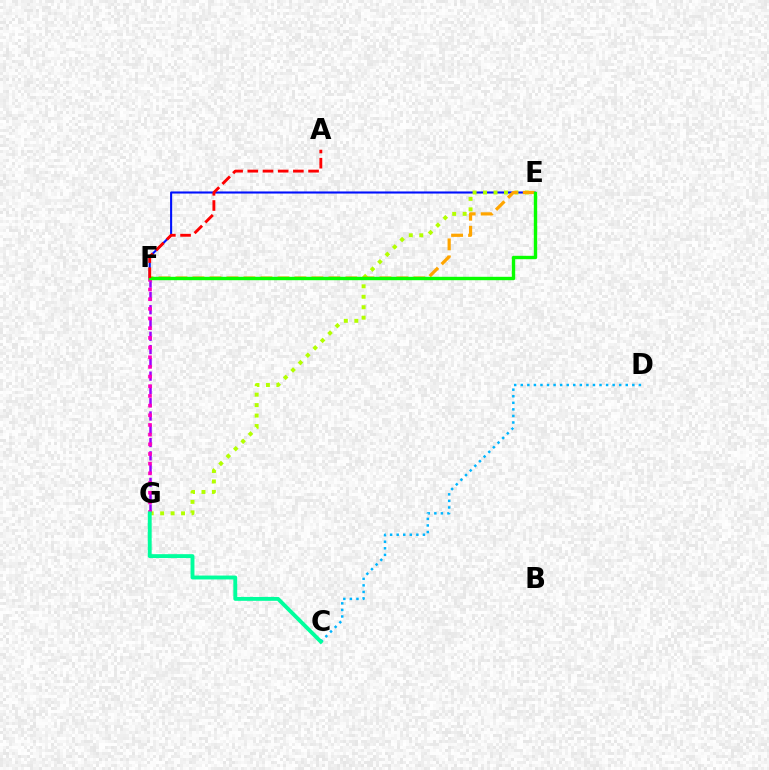{('C', 'D'): [{'color': '#00b5ff', 'line_style': 'dotted', 'thickness': 1.78}], ('F', 'G'): [{'color': '#9b00ff', 'line_style': 'dashed', 'thickness': 1.8}, {'color': '#ff00bd', 'line_style': 'dotted', 'thickness': 2.63}], ('E', 'F'): [{'color': '#0010ff', 'line_style': 'solid', 'thickness': 1.51}, {'color': '#ffa500', 'line_style': 'dashed', 'thickness': 2.31}, {'color': '#08ff00', 'line_style': 'solid', 'thickness': 2.44}], ('E', 'G'): [{'color': '#b3ff00', 'line_style': 'dotted', 'thickness': 2.84}], ('C', 'G'): [{'color': '#00ff9d', 'line_style': 'solid', 'thickness': 2.79}], ('A', 'F'): [{'color': '#ff0000', 'line_style': 'dashed', 'thickness': 2.06}]}